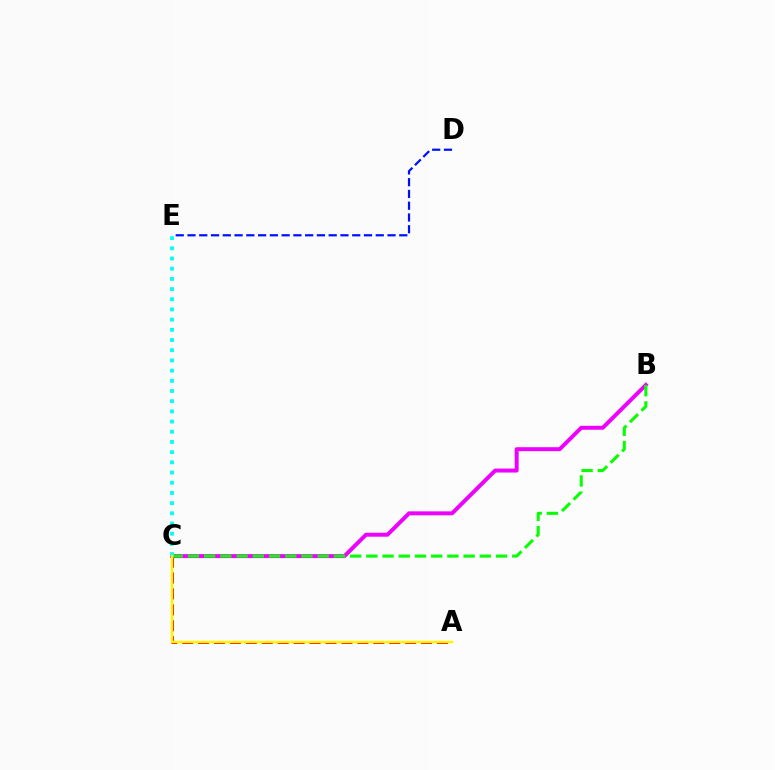{('B', 'C'): [{'color': '#ee00ff', 'line_style': 'solid', 'thickness': 2.84}, {'color': '#08ff00', 'line_style': 'dashed', 'thickness': 2.2}], ('A', 'C'): [{'color': '#ff0000', 'line_style': 'dashed', 'thickness': 2.16}, {'color': '#fcf500', 'line_style': 'solid', 'thickness': 1.77}], ('D', 'E'): [{'color': '#0010ff', 'line_style': 'dashed', 'thickness': 1.6}], ('C', 'E'): [{'color': '#00fff6', 'line_style': 'dotted', 'thickness': 2.77}]}